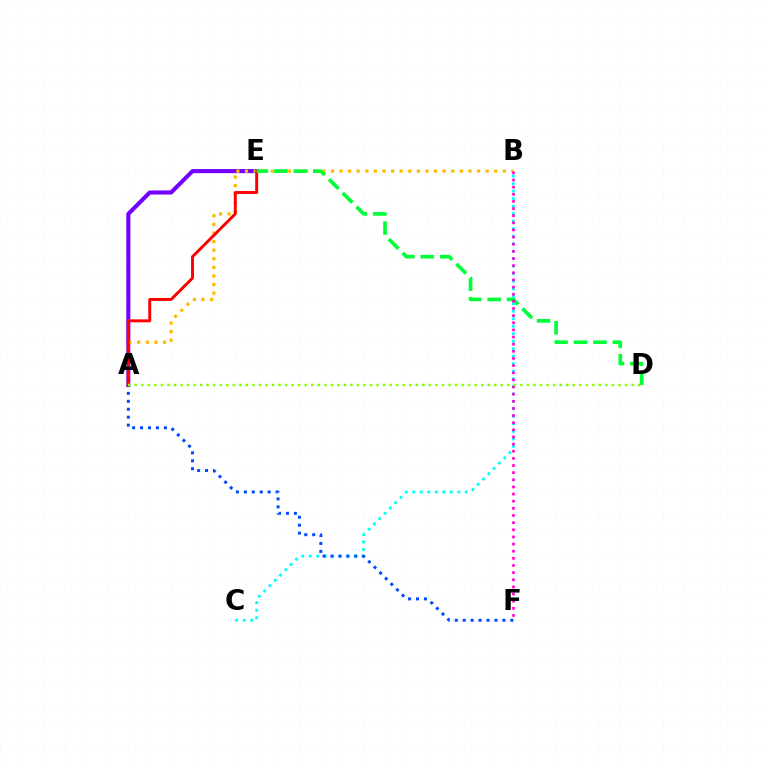{('A', 'E'): [{'color': '#7200ff', 'line_style': 'solid', 'thickness': 2.94}, {'color': '#ff0000', 'line_style': 'solid', 'thickness': 2.11}], ('A', 'B'): [{'color': '#ffbd00', 'line_style': 'dotted', 'thickness': 2.33}], ('B', 'C'): [{'color': '#00fff6', 'line_style': 'dotted', 'thickness': 2.04}], ('A', 'F'): [{'color': '#004bff', 'line_style': 'dotted', 'thickness': 2.16}], ('D', 'E'): [{'color': '#00ff39', 'line_style': 'dashed', 'thickness': 2.64}], ('B', 'F'): [{'color': '#ff00cf', 'line_style': 'dotted', 'thickness': 1.94}], ('A', 'D'): [{'color': '#84ff00', 'line_style': 'dotted', 'thickness': 1.78}]}